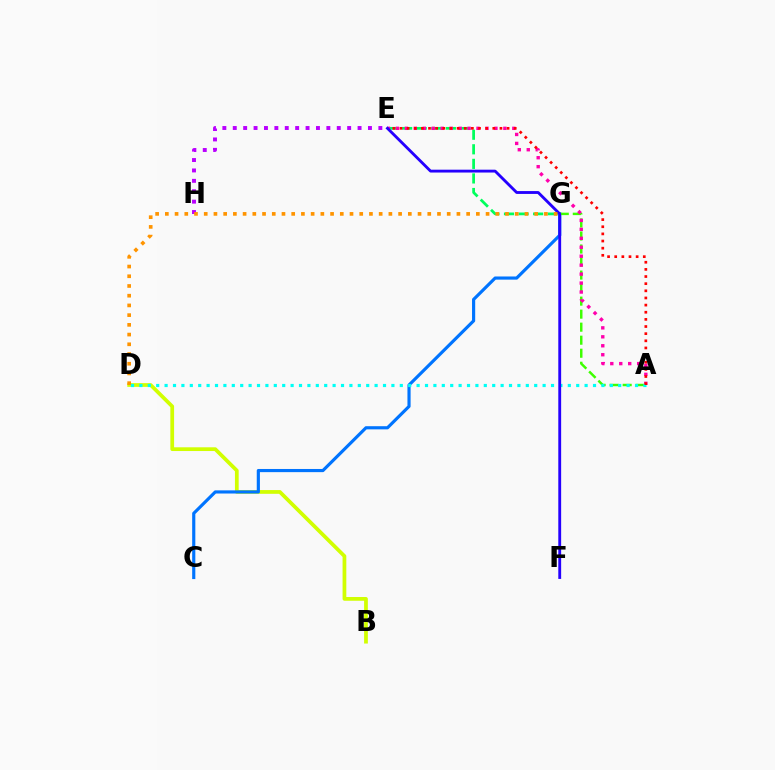{('E', 'G'): [{'color': '#00ff5c', 'line_style': 'dashed', 'thickness': 1.98}], ('B', 'D'): [{'color': '#d1ff00', 'line_style': 'solid', 'thickness': 2.69}], ('C', 'G'): [{'color': '#0074ff', 'line_style': 'solid', 'thickness': 2.27}], ('A', 'G'): [{'color': '#3dff00', 'line_style': 'dashed', 'thickness': 1.77}], ('A', 'E'): [{'color': '#ff00ac', 'line_style': 'dotted', 'thickness': 2.43}, {'color': '#ff0000', 'line_style': 'dotted', 'thickness': 1.94}], ('E', 'H'): [{'color': '#b900ff', 'line_style': 'dotted', 'thickness': 2.83}], ('A', 'D'): [{'color': '#00fff6', 'line_style': 'dotted', 'thickness': 2.28}], ('E', 'F'): [{'color': '#2500ff', 'line_style': 'solid', 'thickness': 2.05}], ('D', 'G'): [{'color': '#ff9400', 'line_style': 'dotted', 'thickness': 2.64}]}